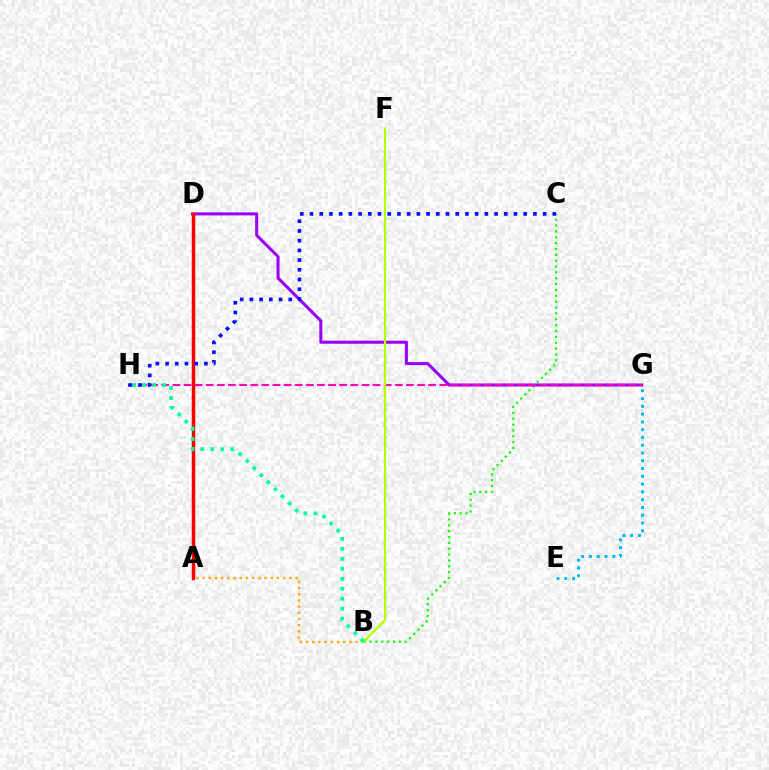{('B', 'C'): [{'color': '#08ff00', 'line_style': 'dotted', 'thickness': 1.59}], ('D', 'G'): [{'color': '#9b00ff', 'line_style': 'solid', 'thickness': 2.19}], ('G', 'H'): [{'color': '#ff00bd', 'line_style': 'dashed', 'thickness': 1.51}], ('E', 'G'): [{'color': '#00b5ff', 'line_style': 'dotted', 'thickness': 2.11}], ('A', 'D'): [{'color': '#ff0000', 'line_style': 'solid', 'thickness': 2.51}], ('C', 'H'): [{'color': '#0010ff', 'line_style': 'dotted', 'thickness': 2.64}], ('A', 'B'): [{'color': '#ffa500', 'line_style': 'dotted', 'thickness': 1.69}], ('B', 'F'): [{'color': '#b3ff00', 'line_style': 'solid', 'thickness': 1.55}], ('B', 'H'): [{'color': '#00ff9d', 'line_style': 'dotted', 'thickness': 2.71}]}